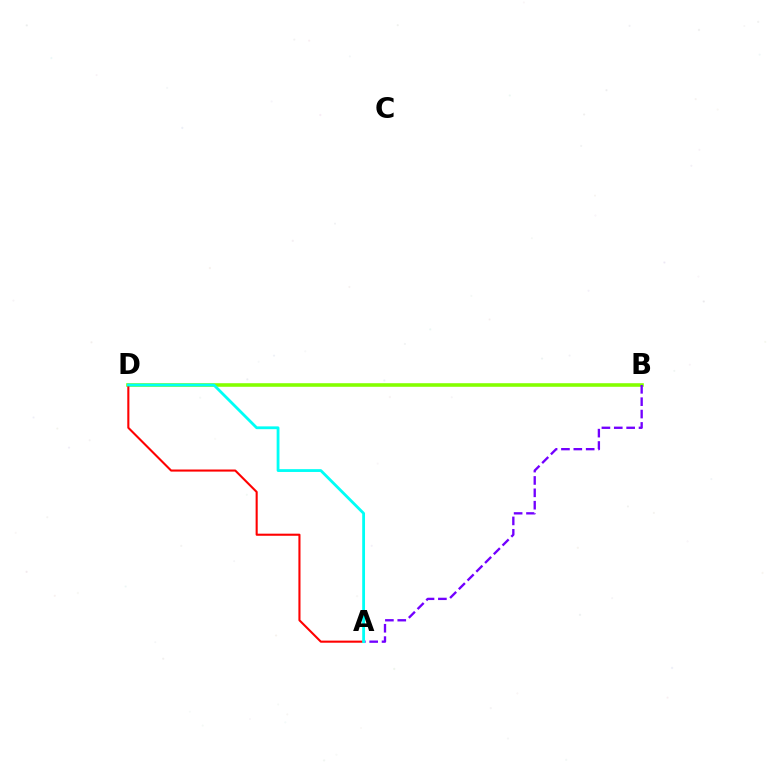{('B', 'D'): [{'color': '#84ff00', 'line_style': 'solid', 'thickness': 2.57}], ('A', 'B'): [{'color': '#7200ff', 'line_style': 'dashed', 'thickness': 1.68}], ('A', 'D'): [{'color': '#ff0000', 'line_style': 'solid', 'thickness': 1.51}, {'color': '#00fff6', 'line_style': 'solid', 'thickness': 2.02}]}